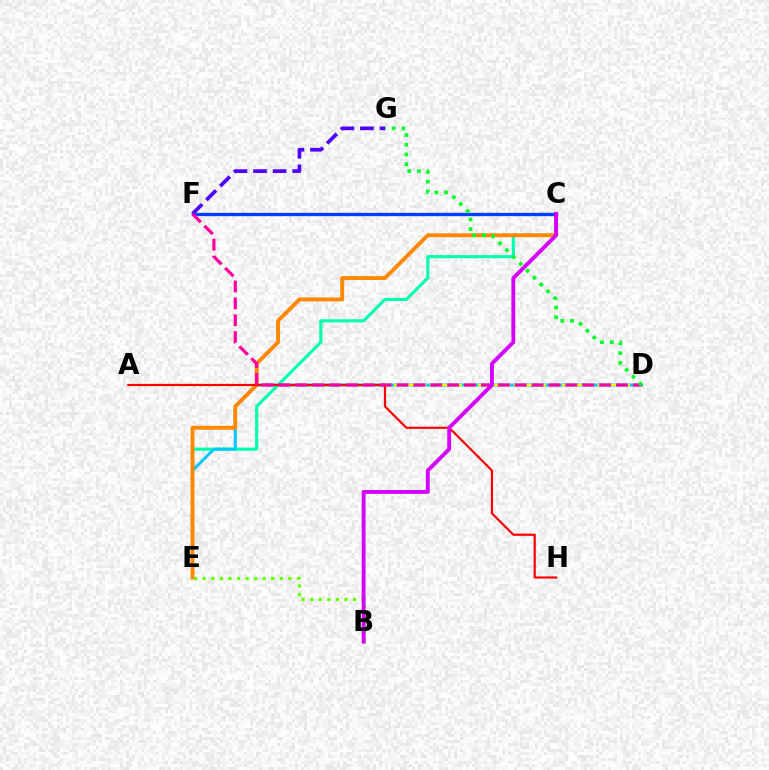{('C', 'E'): [{'color': '#00ffaf', 'line_style': 'solid', 'thickness': 2.24}, {'color': '#ff8800', 'line_style': 'solid', 'thickness': 2.8}], ('B', 'E'): [{'color': '#66ff00', 'line_style': 'dotted', 'thickness': 2.33}], ('F', 'G'): [{'color': '#4f00ff', 'line_style': 'dashed', 'thickness': 2.66}], ('D', 'E'): [{'color': '#00c7ff', 'line_style': 'solid', 'thickness': 2.13}], ('A', 'D'): [{'color': '#eeff00', 'line_style': 'dashed', 'thickness': 1.63}], ('C', 'F'): [{'color': '#003fff', 'line_style': 'solid', 'thickness': 2.38}], ('A', 'H'): [{'color': '#ff0000', 'line_style': 'solid', 'thickness': 1.57}], ('D', 'F'): [{'color': '#ff00a0', 'line_style': 'dashed', 'thickness': 2.29}], ('D', 'G'): [{'color': '#00ff27', 'line_style': 'dotted', 'thickness': 2.64}], ('B', 'C'): [{'color': '#d600ff', 'line_style': 'solid', 'thickness': 2.77}]}